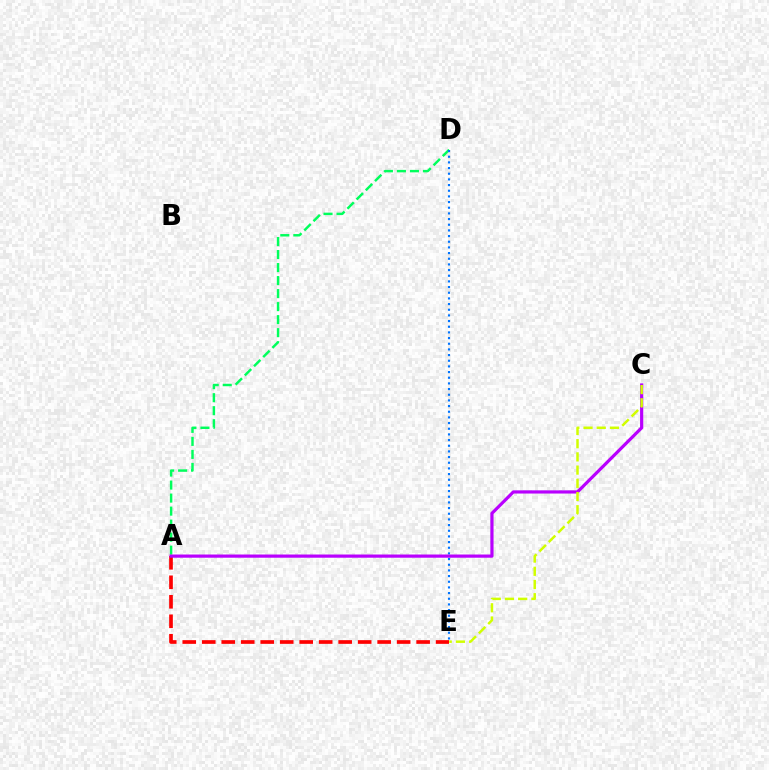{('A', 'E'): [{'color': '#ff0000', 'line_style': 'dashed', 'thickness': 2.65}], ('A', 'D'): [{'color': '#00ff5c', 'line_style': 'dashed', 'thickness': 1.77}], ('D', 'E'): [{'color': '#0074ff', 'line_style': 'dotted', 'thickness': 1.54}], ('A', 'C'): [{'color': '#b900ff', 'line_style': 'solid', 'thickness': 2.3}], ('C', 'E'): [{'color': '#d1ff00', 'line_style': 'dashed', 'thickness': 1.79}]}